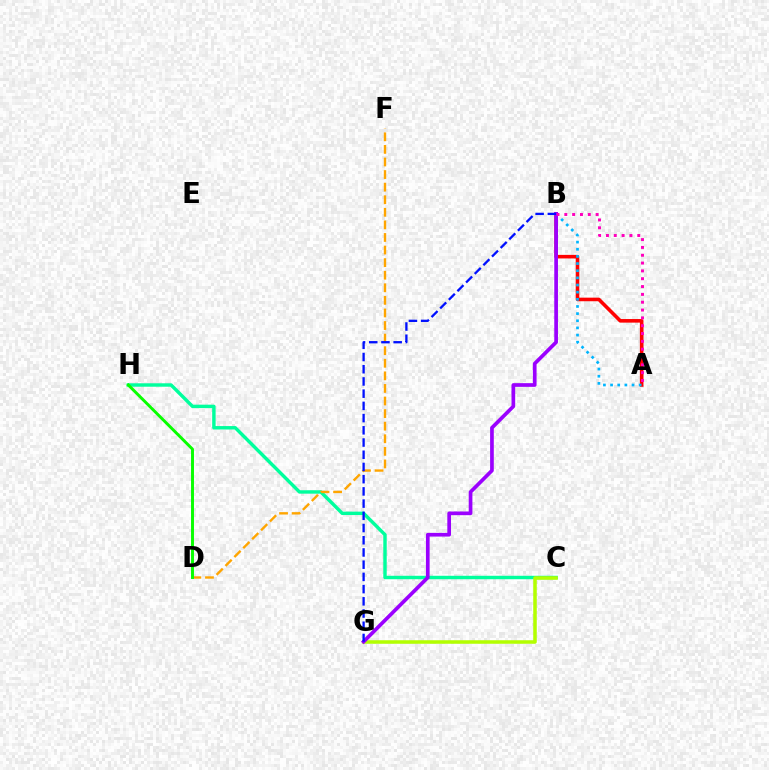{('C', 'H'): [{'color': '#00ff9d', 'line_style': 'solid', 'thickness': 2.47}], ('A', 'B'): [{'color': '#ff0000', 'line_style': 'solid', 'thickness': 2.57}, {'color': '#00b5ff', 'line_style': 'dotted', 'thickness': 1.94}, {'color': '#ff00bd', 'line_style': 'dotted', 'thickness': 2.13}], ('C', 'G'): [{'color': '#b3ff00', 'line_style': 'solid', 'thickness': 2.55}], ('D', 'F'): [{'color': '#ffa500', 'line_style': 'dashed', 'thickness': 1.71}], ('B', 'G'): [{'color': '#9b00ff', 'line_style': 'solid', 'thickness': 2.66}, {'color': '#0010ff', 'line_style': 'dashed', 'thickness': 1.66}], ('D', 'H'): [{'color': '#08ff00', 'line_style': 'solid', 'thickness': 2.11}]}